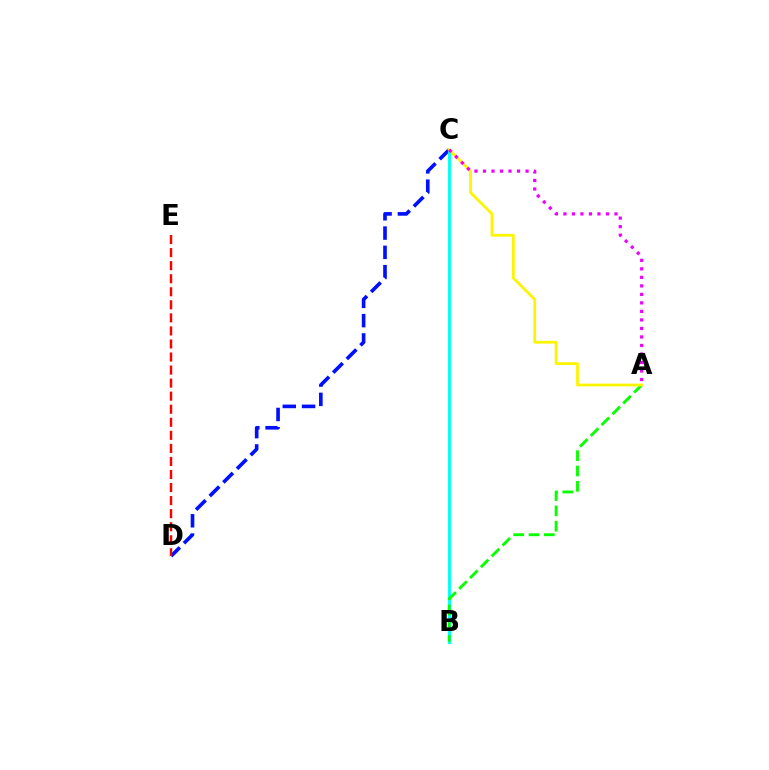{('C', 'D'): [{'color': '#0010ff', 'line_style': 'dashed', 'thickness': 2.62}], ('B', 'C'): [{'color': '#00fff6', 'line_style': 'solid', 'thickness': 2.1}], ('A', 'B'): [{'color': '#08ff00', 'line_style': 'dashed', 'thickness': 2.08}], ('D', 'E'): [{'color': '#ff0000', 'line_style': 'dashed', 'thickness': 1.77}], ('A', 'C'): [{'color': '#fcf500', 'line_style': 'solid', 'thickness': 2.0}, {'color': '#ee00ff', 'line_style': 'dotted', 'thickness': 2.31}]}